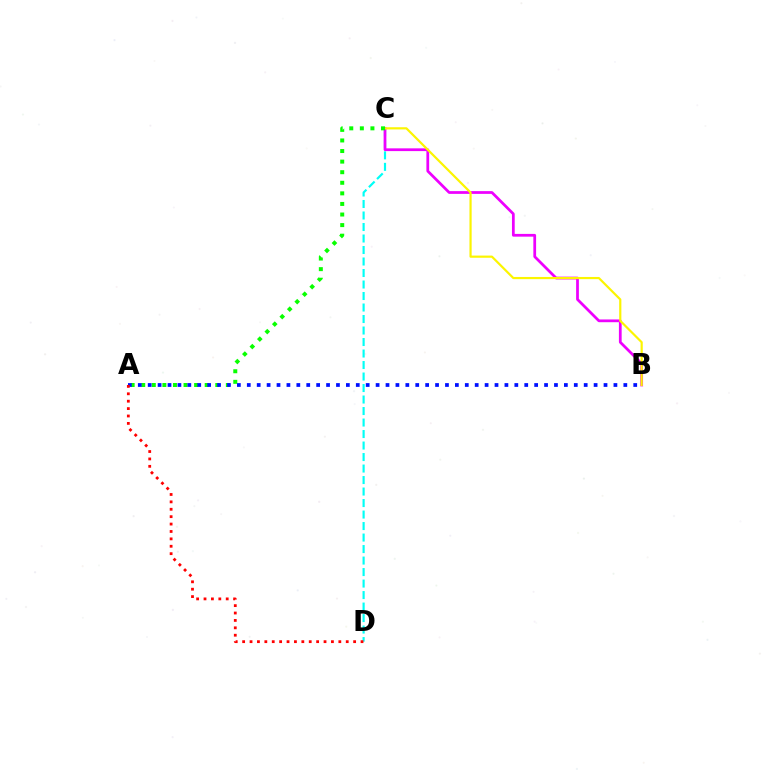{('C', 'D'): [{'color': '#00fff6', 'line_style': 'dashed', 'thickness': 1.56}], ('B', 'C'): [{'color': '#ee00ff', 'line_style': 'solid', 'thickness': 1.98}, {'color': '#fcf500', 'line_style': 'solid', 'thickness': 1.57}], ('A', 'C'): [{'color': '#08ff00', 'line_style': 'dotted', 'thickness': 2.87}], ('A', 'B'): [{'color': '#0010ff', 'line_style': 'dotted', 'thickness': 2.69}], ('A', 'D'): [{'color': '#ff0000', 'line_style': 'dotted', 'thickness': 2.01}]}